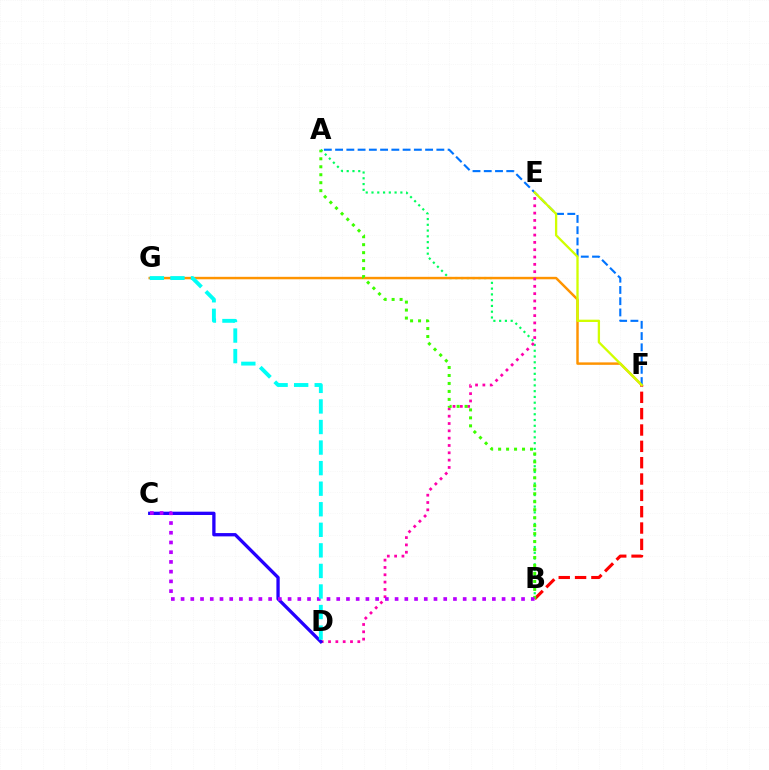{('B', 'F'): [{'color': '#ff0000', 'line_style': 'dashed', 'thickness': 2.22}], ('A', 'B'): [{'color': '#00ff5c', 'line_style': 'dotted', 'thickness': 1.57}, {'color': '#3dff00', 'line_style': 'dotted', 'thickness': 2.17}], ('F', 'G'): [{'color': '#ff9400', 'line_style': 'solid', 'thickness': 1.77}], ('A', 'F'): [{'color': '#0074ff', 'line_style': 'dashed', 'thickness': 1.53}], ('D', 'E'): [{'color': '#ff00ac', 'line_style': 'dotted', 'thickness': 1.99}], ('E', 'F'): [{'color': '#d1ff00', 'line_style': 'solid', 'thickness': 1.66}], ('C', 'D'): [{'color': '#2500ff', 'line_style': 'solid', 'thickness': 2.38}], ('B', 'C'): [{'color': '#b900ff', 'line_style': 'dotted', 'thickness': 2.64}], ('D', 'G'): [{'color': '#00fff6', 'line_style': 'dashed', 'thickness': 2.79}]}